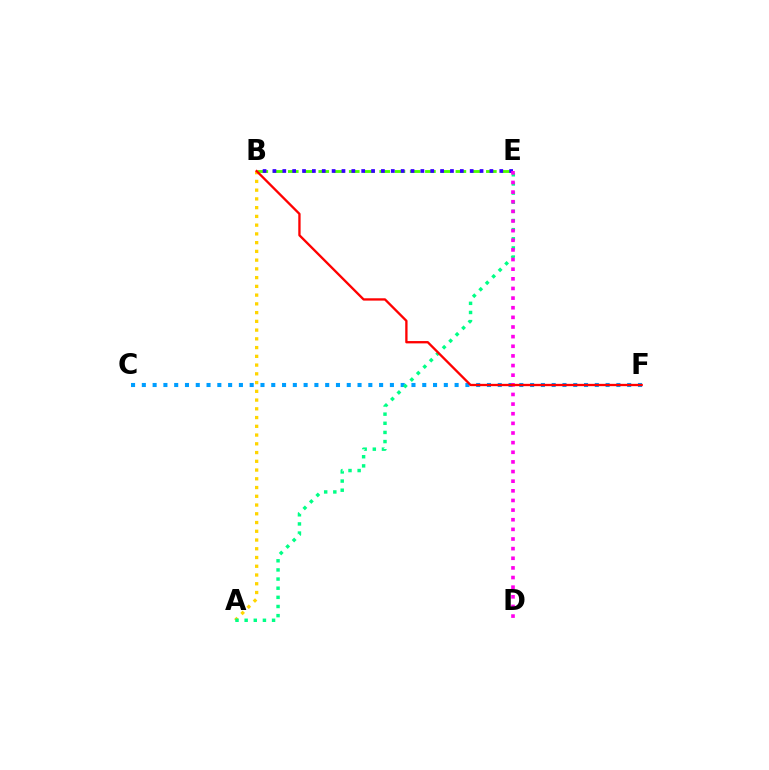{('C', 'F'): [{'color': '#009eff', 'line_style': 'dotted', 'thickness': 2.93}], ('A', 'B'): [{'color': '#ffd500', 'line_style': 'dotted', 'thickness': 2.38}], ('B', 'E'): [{'color': '#4fff00', 'line_style': 'dashed', 'thickness': 2.07}, {'color': '#3700ff', 'line_style': 'dotted', 'thickness': 2.68}], ('A', 'E'): [{'color': '#00ff86', 'line_style': 'dotted', 'thickness': 2.48}], ('D', 'E'): [{'color': '#ff00ed', 'line_style': 'dotted', 'thickness': 2.62}], ('B', 'F'): [{'color': '#ff0000', 'line_style': 'solid', 'thickness': 1.67}]}